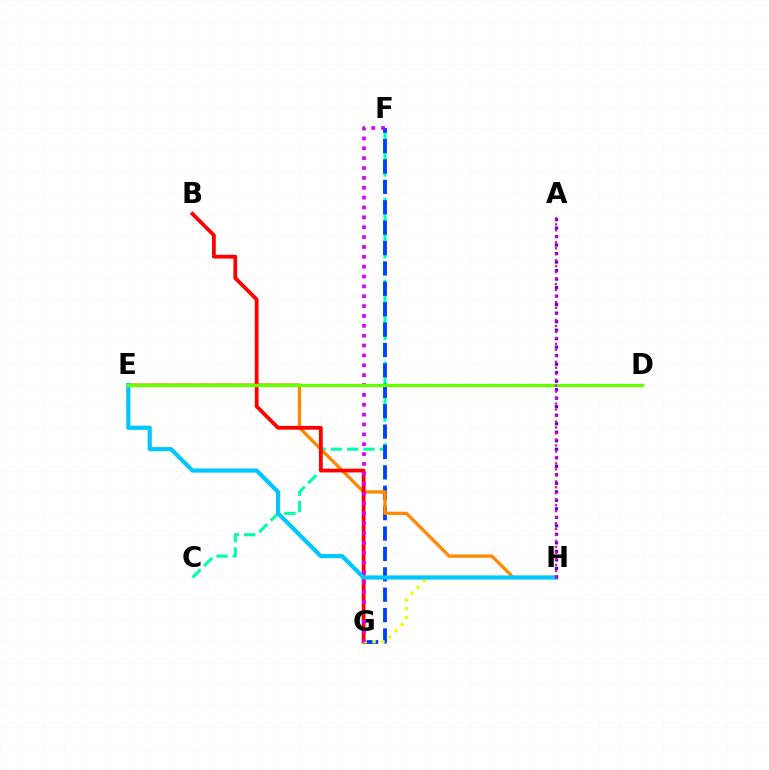{('C', 'F'): [{'color': '#00ffaf', 'line_style': 'dashed', 'thickness': 2.22}], ('F', 'G'): [{'color': '#003fff', 'line_style': 'dashed', 'thickness': 2.77}, {'color': '#d600ff', 'line_style': 'dotted', 'thickness': 2.68}], ('E', 'H'): [{'color': '#ff8800', 'line_style': 'solid', 'thickness': 2.37}, {'color': '#00c7ff', 'line_style': 'solid', 'thickness': 2.99}], ('B', 'G'): [{'color': '#ff0000', 'line_style': 'solid', 'thickness': 2.72}], ('G', 'H'): [{'color': '#eeff00', 'line_style': 'dotted', 'thickness': 2.39}], ('A', 'H'): [{'color': '#4f00ff', 'line_style': 'dotted', 'thickness': 2.31}, {'color': '#ff00a0', 'line_style': 'dotted', 'thickness': 1.62}], ('D', 'E'): [{'color': '#00ff27', 'line_style': 'dotted', 'thickness': 2.14}, {'color': '#66ff00', 'line_style': 'solid', 'thickness': 2.35}]}